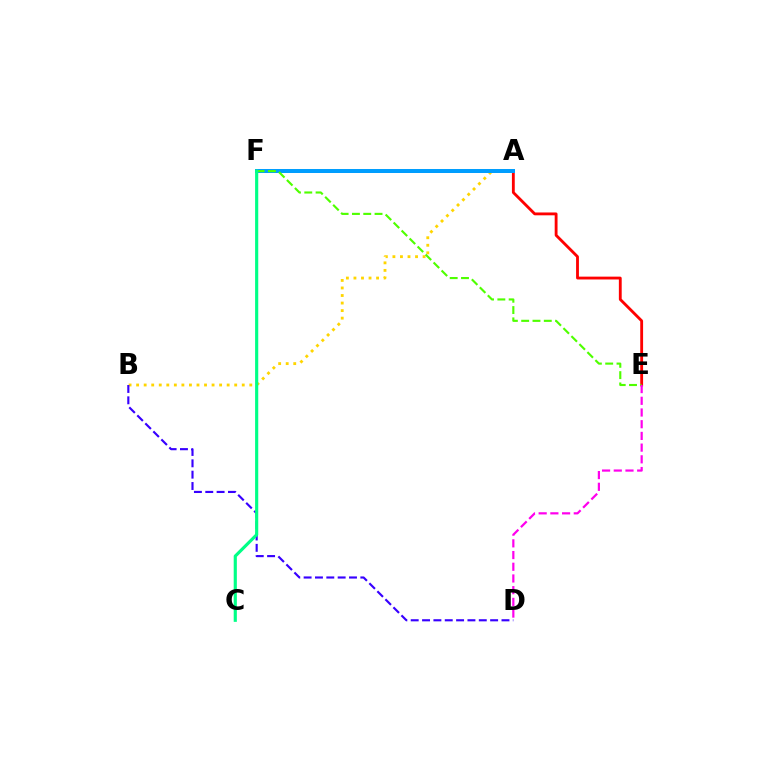{('A', 'B'): [{'color': '#ffd500', 'line_style': 'dotted', 'thickness': 2.05}], ('B', 'D'): [{'color': '#3700ff', 'line_style': 'dashed', 'thickness': 1.54}], ('E', 'F'): [{'color': '#ff0000', 'line_style': 'solid', 'thickness': 2.04}, {'color': '#4fff00', 'line_style': 'dashed', 'thickness': 1.54}], ('A', 'F'): [{'color': '#009eff', 'line_style': 'solid', 'thickness': 2.87}], ('C', 'F'): [{'color': '#00ff86', 'line_style': 'solid', 'thickness': 2.27}], ('D', 'E'): [{'color': '#ff00ed', 'line_style': 'dashed', 'thickness': 1.59}]}